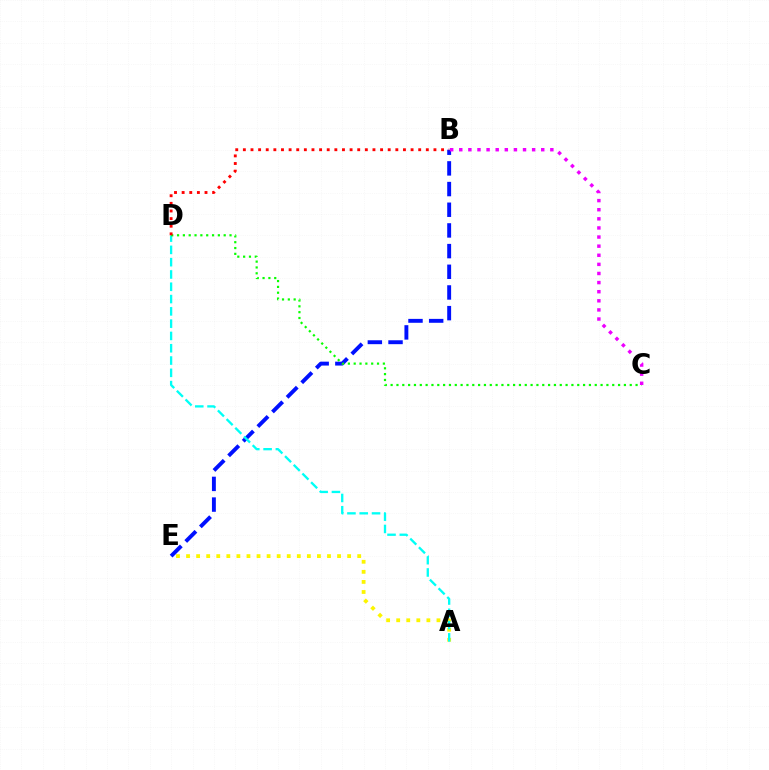{('A', 'E'): [{'color': '#fcf500', 'line_style': 'dotted', 'thickness': 2.74}], ('B', 'E'): [{'color': '#0010ff', 'line_style': 'dashed', 'thickness': 2.81}], ('A', 'D'): [{'color': '#00fff6', 'line_style': 'dashed', 'thickness': 1.67}], ('C', 'D'): [{'color': '#08ff00', 'line_style': 'dotted', 'thickness': 1.58}], ('B', 'D'): [{'color': '#ff0000', 'line_style': 'dotted', 'thickness': 2.07}], ('B', 'C'): [{'color': '#ee00ff', 'line_style': 'dotted', 'thickness': 2.47}]}